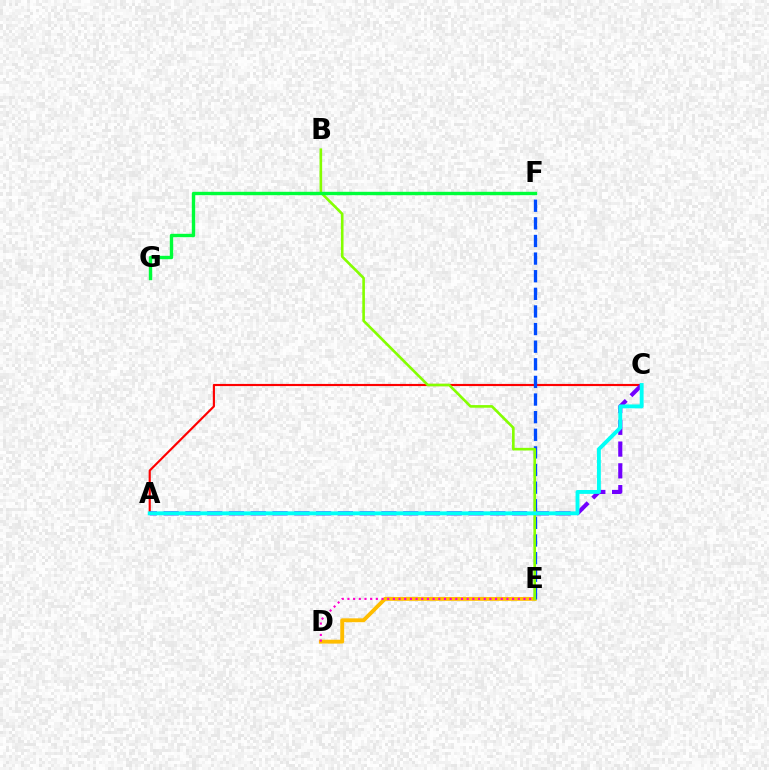{('D', 'E'): [{'color': '#ffbd00', 'line_style': 'solid', 'thickness': 2.79}, {'color': '#ff00cf', 'line_style': 'dotted', 'thickness': 1.54}], ('A', 'C'): [{'color': '#ff0000', 'line_style': 'solid', 'thickness': 1.55}, {'color': '#7200ff', 'line_style': 'dashed', 'thickness': 2.96}, {'color': '#00fff6', 'line_style': 'solid', 'thickness': 2.79}], ('E', 'F'): [{'color': '#004bff', 'line_style': 'dashed', 'thickness': 2.39}], ('B', 'E'): [{'color': '#84ff00', 'line_style': 'solid', 'thickness': 1.89}], ('F', 'G'): [{'color': '#00ff39', 'line_style': 'solid', 'thickness': 2.44}]}